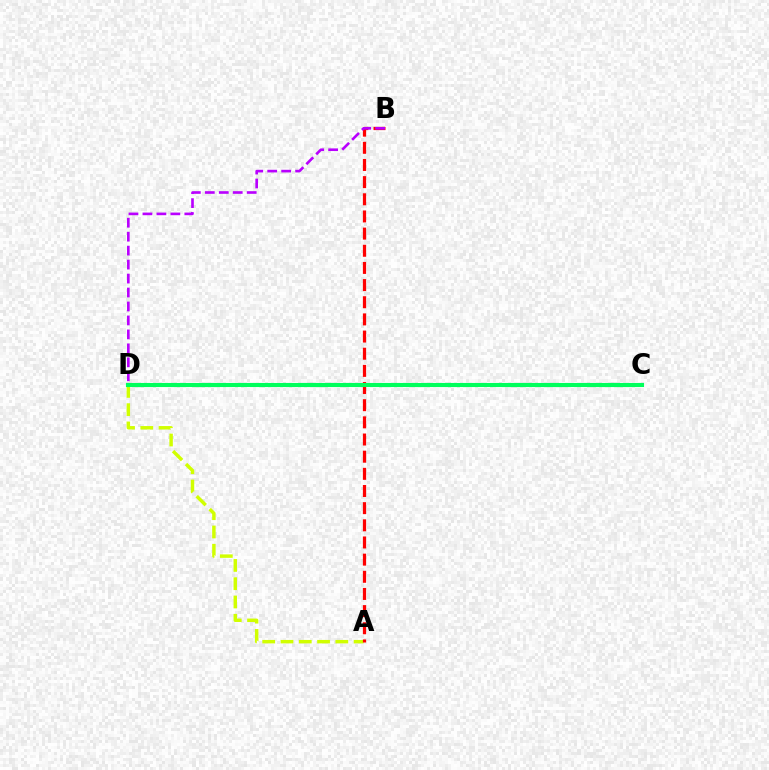{('A', 'D'): [{'color': '#d1ff00', 'line_style': 'dashed', 'thickness': 2.48}], ('C', 'D'): [{'color': '#0074ff', 'line_style': 'dashed', 'thickness': 2.68}, {'color': '#00ff5c', 'line_style': 'solid', 'thickness': 2.95}], ('A', 'B'): [{'color': '#ff0000', 'line_style': 'dashed', 'thickness': 2.33}], ('B', 'D'): [{'color': '#b900ff', 'line_style': 'dashed', 'thickness': 1.9}]}